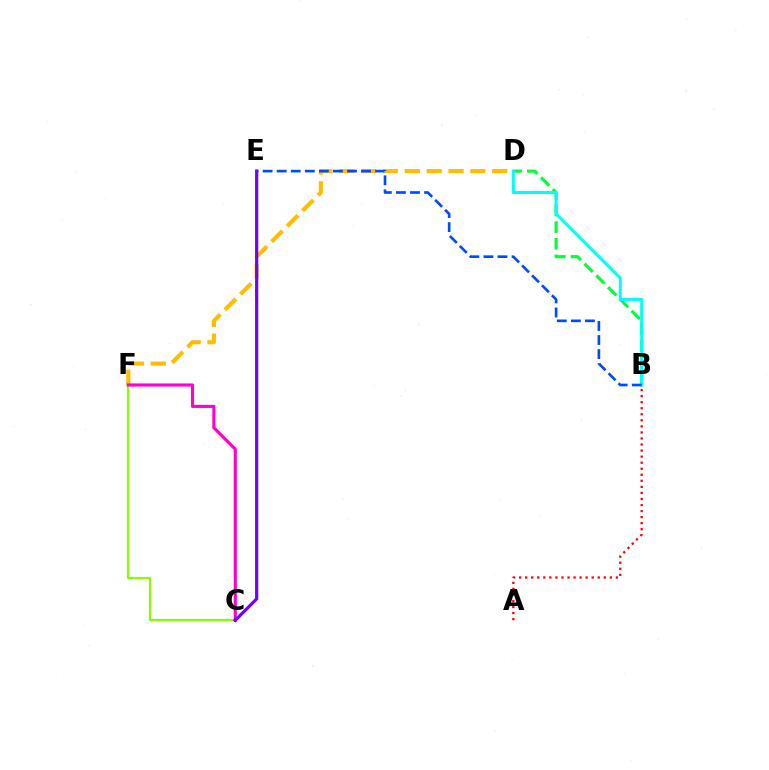{('B', 'D'): [{'color': '#00ff39', 'line_style': 'dashed', 'thickness': 2.27}, {'color': '#00fff6', 'line_style': 'solid', 'thickness': 2.17}], ('D', 'F'): [{'color': '#ffbd00', 'line_style': 'dashed', 'thickness': 2.97}], ('A', 'B'): [{'color': '#ff0000', 'line_style': 'dotted', 'thickness': 1.64}], ('B', 'E'): [{'color': '#004bff', 'line_style': 'dashed', 'thickness': 1.91}], ('C', 'F'): [{'color': '#84ff00', 'line_style': 'solid', 'thickness': 1.56}, {'color': '#ff00cf', 'line_style': 'solid', 'thickness': 2.25}], ('C', 'E'): [{'color': '#7200ff', 'line_style': 'solid', 'thickness': 2.3}]}